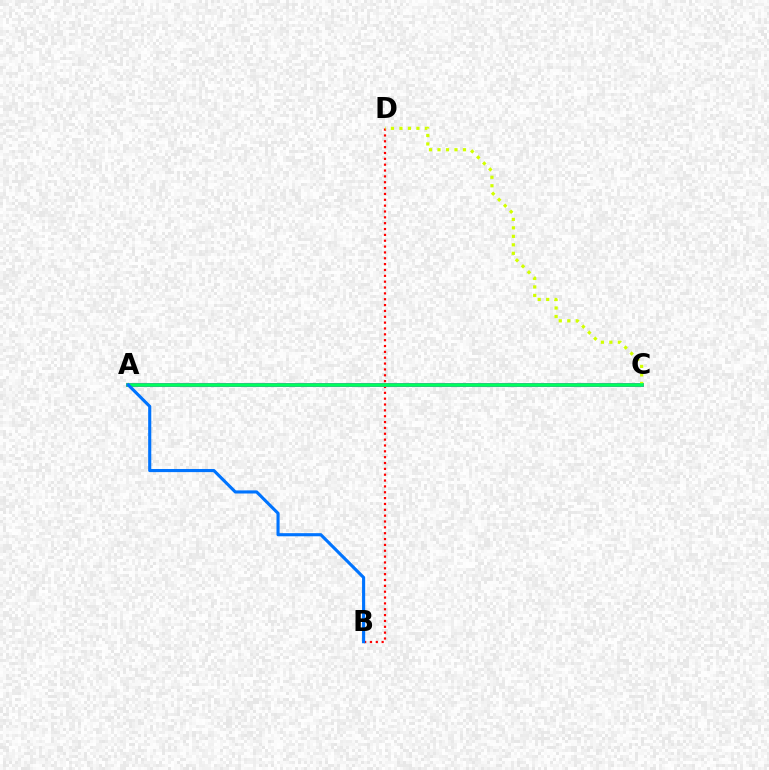{('B', 'D'): [{'color': '#ff0000', 'line_style': 'dotted', 'thickness': 1.59}], ('A', 'C'): [{'color': '#b900ff', 'line_style': 'solid', 'thickness': 2.78}, {'color': '#00ff5c', 'line_style': 'solid', 'thickness': 2.6}], ('C', 'D'): [{'color': '#d1ff00', 'line_style': 'dotted', 'thickness': 2.31}], ('A', 'B'): [{'color': '#0074ff', 'line_style': 'solid', 'thickness': 2.24}]}